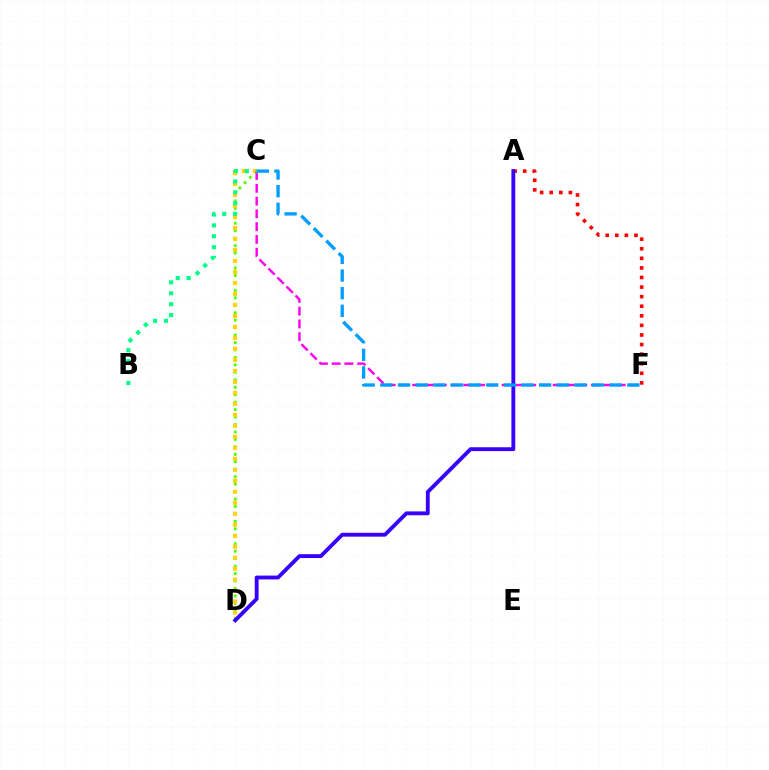{('C', 'D'): [{'color': '#4fff00', 'line_style': 'dotted', 'thickness': 2.02}, {'color': '#ffd500', 'line_style': 'dotted', 'thickness': 2.99}], ('C', 'F'): [{'color': '#ff00ed', 'line_style': 'dashed', 'thickness': 1.74}, {'color': '#009eff', 'line_style': 'dashed', 'thickness': 2.4}], ('A', 'F'): [{'color': '#ff0000', 'line_style': 'dotted', 'thickness': 2.6}], ('A', 'D'): [{'color': '#3700ff', 'line_style': 'solid', 'thickness': 2.77}], ('B', 'C'): [{'color': '#00ff86', 'line_style': 'dotted', 'thickness': 2.96}]}